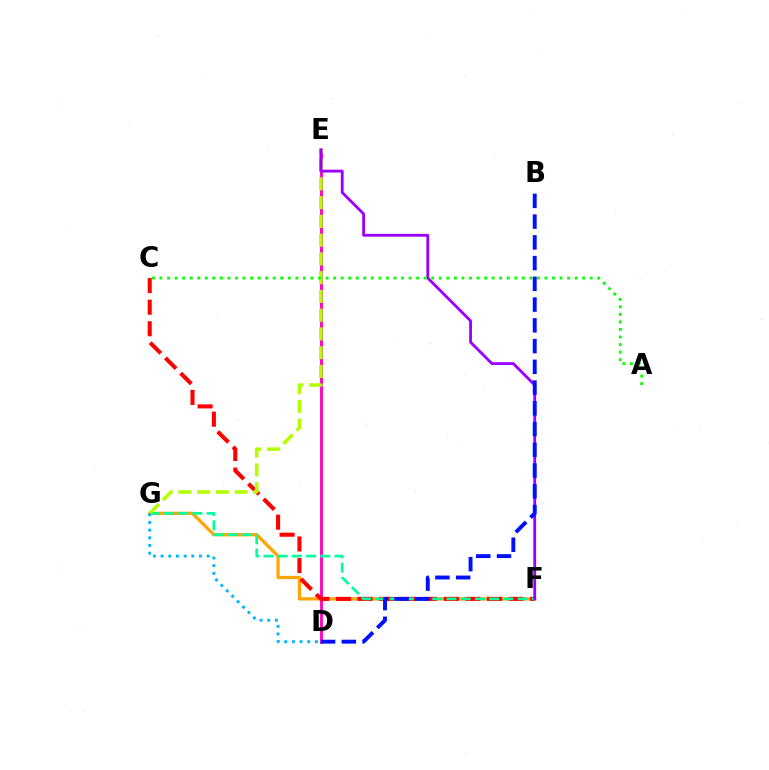{('F', 'G'): [{'color': '#ffa500', 'line_style': 'solid', 'thickness': 2.34}, {'color': '#00ff9d', 'line_style': 'dashed', 'thickness': 1.93}], ('D', 'E'): [{'color': '#ff00bd', 'line_style': 'solid', 'thickness': 2.04}], ('C', 'F'): [{'color': '#ff0000', 'line_style': 'dashed', 'thickness': 2.93}], ('E', 'G'): [{'color': '#b3ff00', 'line_style': 'dashed', 'thickness': 2.55}], ('E', 'F'): [{'color': '#9b00ff', 'line_style': 'solid', 'thickness': 2.03}], ('A', 'C'): [{'color': '#08ff00', 'line_style': 'dotted', 'thickness': 2.05}], ('B', 'D'): [{'color': '#0010ff', 'line_style': 'dashed', 'thickness': 2.82}], ('D', 'G'): [{'color': '#00b5ff', 'line_style': 'dotted', 'thickness': 2.08}]}